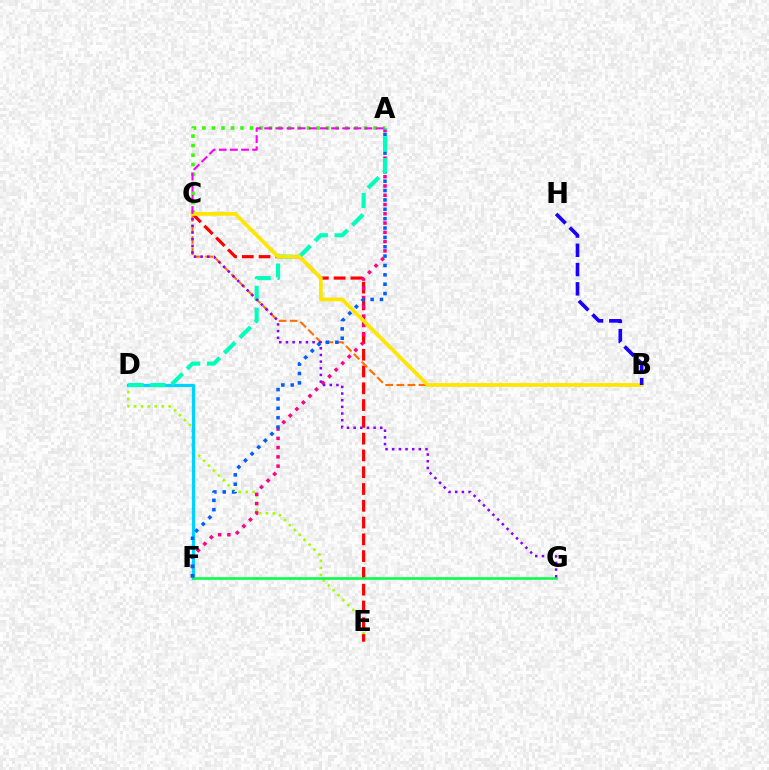{('A', 'C'): [{'color': '#31ff00', 'line_style': 'dotted', 'thickness': 2.58}, {'color': '#fa00f9', 'line_style': 'dashed', 'thickness': 1.51}], ('D', 'E'): [{'color': '#a2ff00', 'line_style': 'dotted', 'thickness': 1.89}], ('C', 'E'): [{'color': '#ff0000', 'line_style': 'dashed', 'thickness': 2.28}], ('D', 'F'): [{'color': '#00d3ff', 'line_style': 'solid', 'thickness': 2.34}], ('B', 'C'): [{'color': '#ff7000', 'line_style': 'dashed', 'thickness': 1.51}, {'color': '#ffe600', 'line_style': 'solid', 'thickness': 2.7}], ('F', 'G'): [{'color': '#00ff45', 'line_style': 'solid', 'thickness': 1.83}], ('A', 'F'): [{'color': '#ff0088', 'line_style': 'dotted', 'thickness': 2.52}, {'color': '#005dff', 'line_style': 'dotted', 'thickness': 2.54}], ('A', 'D'): [{'color': '#00ffbb', 'line_style': 'dashed', 'thickness': 2.97}], ('C', 'G'): [{'color': '#8a00ff', 'line_style': 'dotted', 'thickness': 1.81}], ('B', 'H'): [{'color': '#1900ff', 'line_style': 'dashed', 'thickness': 2.62}]}